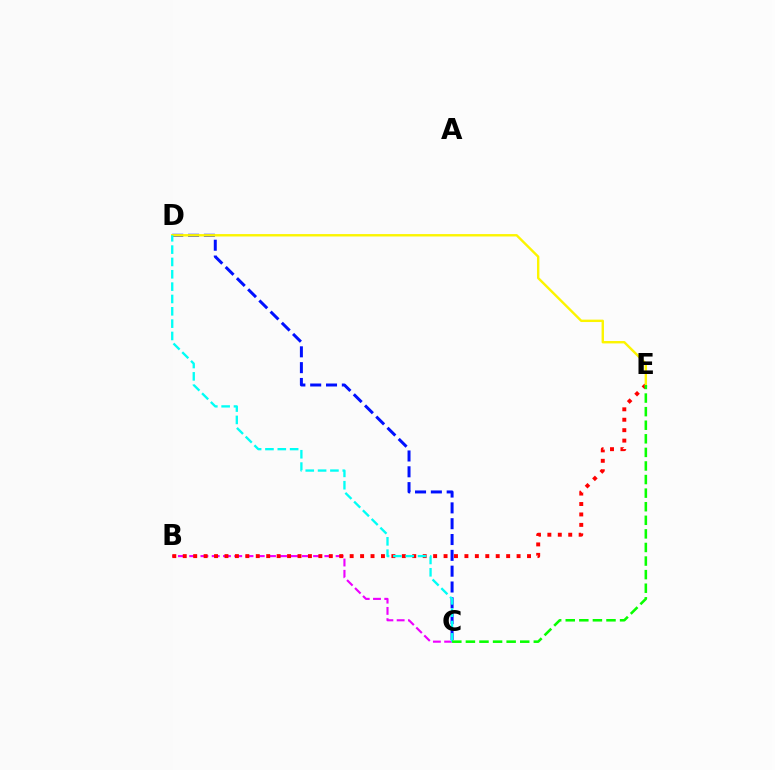{('B', 'C'): [{'color': '#ee00ff', 'line_style': 'dashed', 'thickness': 1.53}], ('B', 'E'): [{'color': '#ff0000', 'line_style': 'dotted', 'thickness': 2.83}], ('C', 'D'): [{'color': '#0010ff', 'line_style': 'dashed', 'thickness': 2.15}, {'color': '#00fff6', 'line_style': 'dashed', 'thickness': 1.68}], ('D', 'E'): [{'color': '#fcf500', 'line_style': 'solid', 'thickness': 1.73}], ('C', 'E'): [{'color': '#08ff00', 'line_style': 'dashed', 'thickness': 1.85}]}